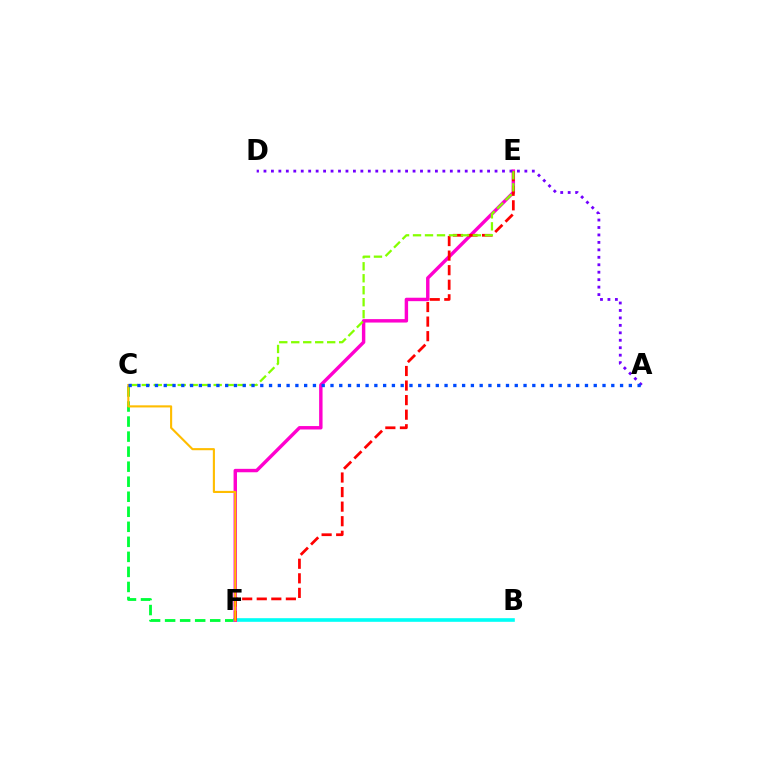{('C', 'F'): [{'color': '#00ff39', 'line_style': 'dashed', 'thickness': 2.04}, {'color': '#ffbd00', 'line_style': 'solid', 'thickness': 1.53}], ('B', 'F'): [{'color': '#00fff6', 'line_style': 'solid', 'thickness': 2.61}], ('E', 'F'): [{'color': '#ff00cf', 'line_style': 'solid', 'thickness': 2.47}, {'color': '#ff0000', 'line_style': 'dashed', 'thickness': 1.98}], ('C', 'E'): [{'color': '#84ff00', 'line_style': 'dashed', 'thickness': 1.63}], ('A', 'D'): [{'color': '#7200ff', 'line_style': 'dotted', 'thickness': 2.03}], ('A', 'C'): [{'color': '#004bff', 'line_style': 'dotted', 'thickness': 2.38}]}